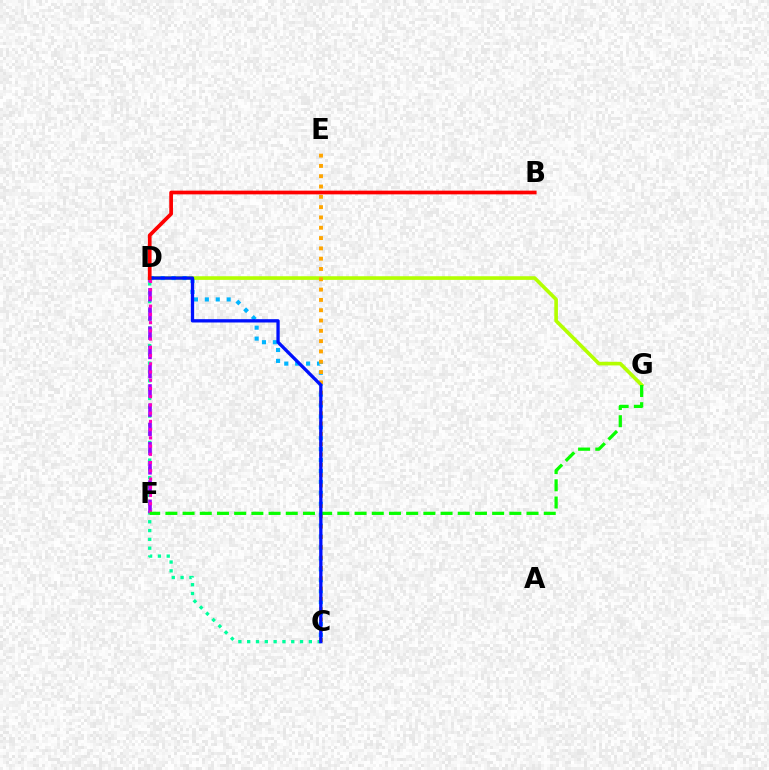{('C', 'D'): [{'color': '#00ff9d', 'line_style': 'dotted', 'thickness': 2.39}, {'color': '#00b5ff', 'line_style': 'dotted', 'thickness': 2.97}, {'color': '#0010ff', 'line_style': 'solid', 'thickness': 2.38}], ('D', 'F'): [{'color': '#9b00ff', 'line_style': 'dashed', 'thickness': 2.61}, {'color': '#ff00bd', 'line_style': 'dotted', 'thickness': 2.24}], ('D', 'G'): [{'color': '#b3ff00', 'line_style': 'solid', 'thickness': 2.62}], ('C', 'E'): [{'color': '#ffa500', 'line_style': 'dotted', 'thickness': 2.8}], ('F', 'G'): [{'color': '#08ff00', 'line_style': 'dashed', 'thickness': 2.34}], ('B', 'D'): [{'color': '#ff0000', 'line_style': 'solid', 'thickness': 2.67}]}